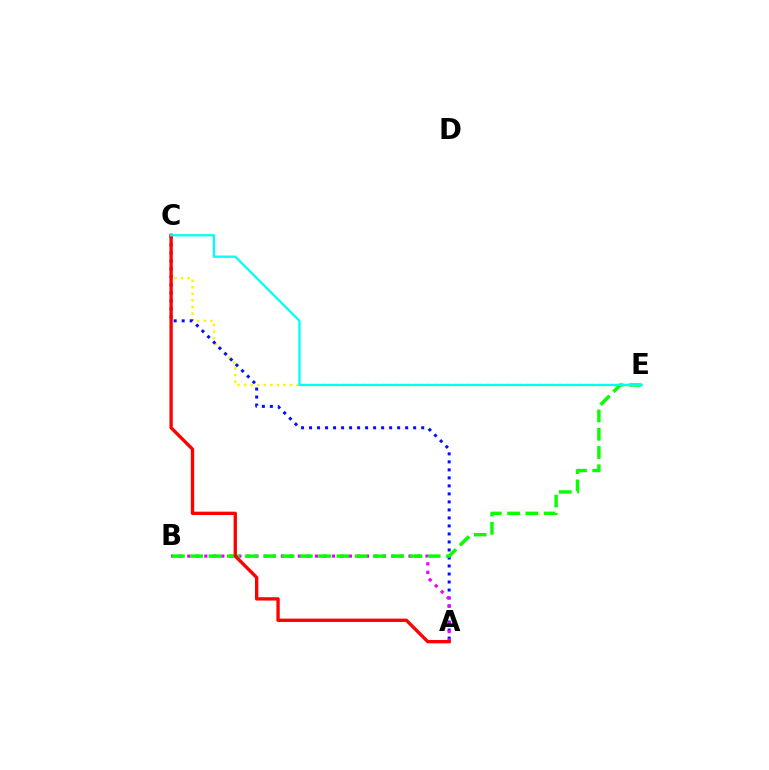{('C', 'E'): [{'color': '#fcf500', 'line_style': 'dotted', 'thickness': 1.78}, {'color': '#00fff6', 'line_style': 'solid', 'thickness': 1.64}], ('A', 'C'): [{'color': '#0010ff', 'line_style': 'dotted', 'thickness': 2.18}, {'color': '#ff0000', 'line_style': 'solid', 'thickness': 2.4}], ('A', 'B'): [{'color': '#ee00ff', 'line_style': 'dotted', 'thickness': 2.31}], ('B', 'E'): [{'color': '#08ff00', 'line_style': 'dashed', 'thickness': 2.48}]}